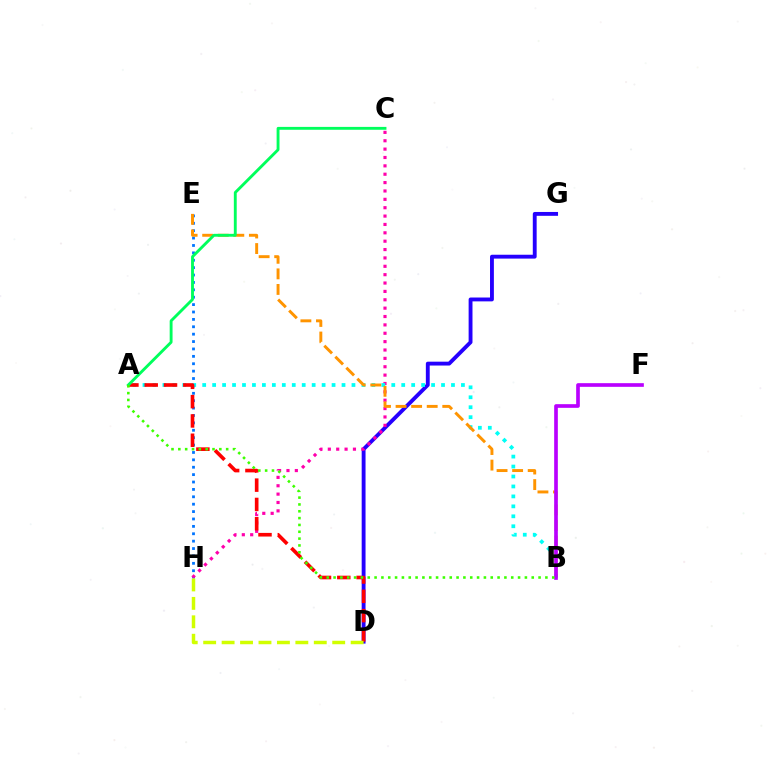{('D', 'G'): [{'color': '#2500ff', 'line_style': 'solid', 'thickness': 2.78}], ('E', 'H'): [{'color': '#0074ff', 'line_style': 'dotted', 'thickness': 2.01}], ('C', 'H'): [{'color': '#ff00ac', 'line_style': 'dotted', 'thickness': 2.27}], ('A', 'B'): [{'color': '#00fff6', 'line_style': 'dotted', 'thickness': 2.7}, {'color': '#3dff00', 'line_style': 'dotted', 'thickness': 1.86}], ('A', 'D'): [{'color': '#ff0000', 'line_style': 'dashed', 'thickness': 2.62}], ('B', 'E'): [{'color': '#ff9400', 'line_style': 'dashed', 'thickness': 2.11}], ('D', 'H'): [{'color': '#d1ff00', 'line_style': 'dashed', 'thickness': 2.5}], ('A', 'C'): [{'color': '#00ff5c', 'line_style': 'solid', 'thickness': 2.07}], ('B', 'F'): [{'color': '#b900ff', 'line_style': 'solid', 'thickness': 2.64}]}